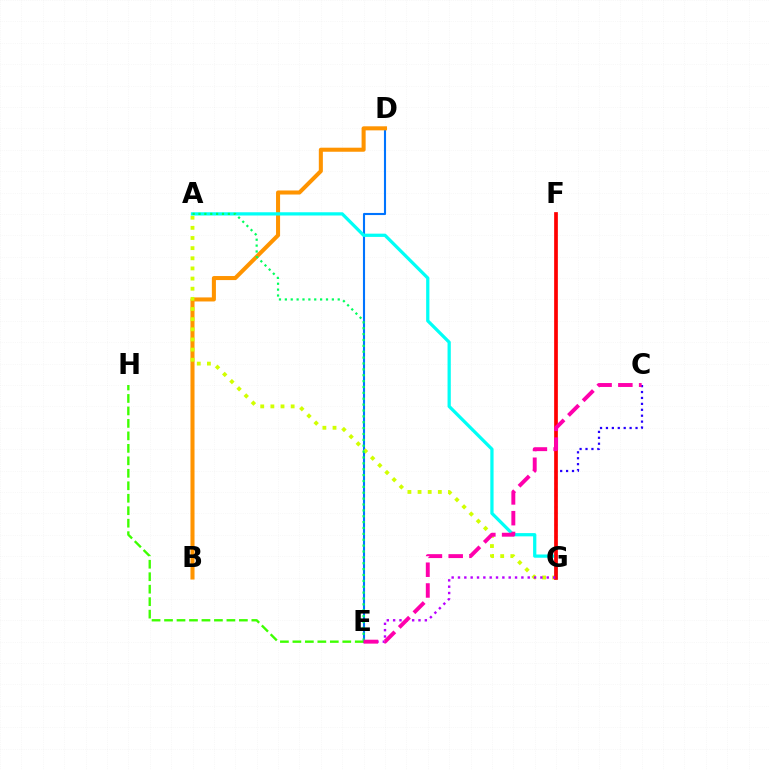{('D', 'E'): [{'color': '#0074ff', 'line_style': 'solid', 'thickness': 1.52}], ('B', 'D'): [{'color': '#ff9400', 'line_style': 'solid', 'thickness': 2.92}], ('A', 'G'): [{'color': '#d1ff00', 'line_style': 'dotted', 'thickness': 2.76}, {'color': '#00fff6', 'line_style': 'solid', 'thickness': 2.34}], ('C', 'G'): [{'color': '#2500ff', 'line_style': 'dotted', 'thickness': 1.61}], ('F', 'G'): [{'color': '#ff0000', 'line_style': 'solid', 'thickness': 2.67}], ('E', 'G'): [{'color': '#b900ff', 'line_style': 'dotted', 'thickness': 1.72}], ('E', 'H'): [{'color': '#3dff00', 'line_style': 'dashed', 'thickness': 1.69}], ('A', 'E'): [{'color': '#00ff5c', 'line_style': 'dotted', 'thickness': 1.6}], ('C', 'E'): [{'color': '#ff00ac', 'line_style': 'dashed', 'thickness': 2.82}]}